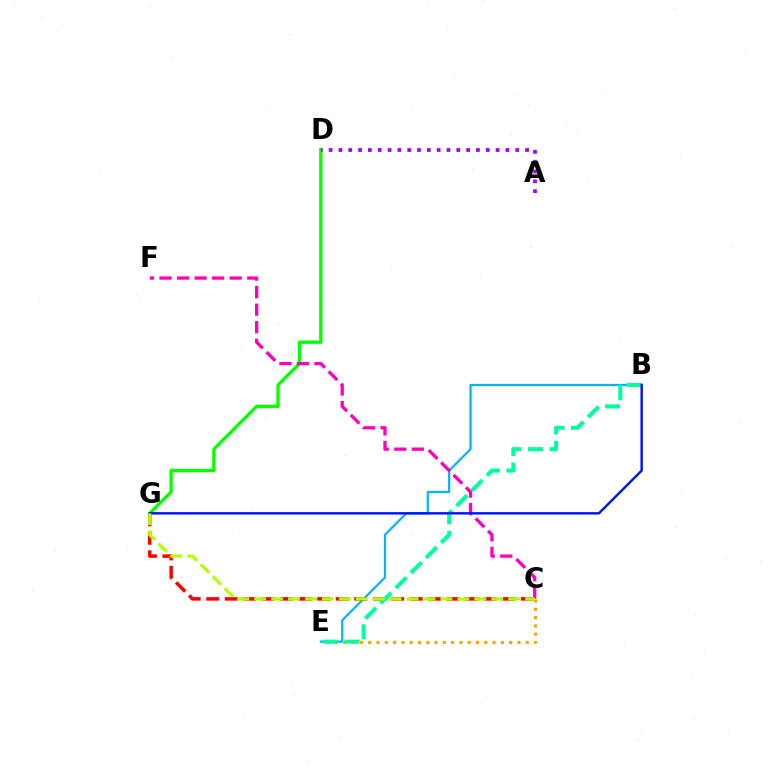{('C', 'E'): [{'color': '#ffa500', 'line_style': 'dotted', 'thickness': 2.25}], ('D', 'G'): [{'color': '#08ff00', 'line_style': 'solid', 'thickness': 2.41}], ('A', 'D'): [{'color': '#9b00ff', 'line_style': 'dotted', 'thickness': 2.67}], ('B', 'E'): [{'color': '#00b5ff', 'line_style': 'solid', 'thickness': 1.6}, {'color': '#00ff9d', 'line_style': 'dashed', 'thickness': 2.92}], ('C', 'G'): [{'color': '#ff0000', 'line_style': 'dashed', 'thickness': 2.51}, {'color': '#b3ff00', 'line_style': 'dashed', 'thickness': 2.3}], ('C', 'F'): [{'color': '#ff00bd', 'line_style': 'dashed', 'thickness': 2.38}], ('B', 'G'): [{'color': '#0010ff', 'line_style': 'solid', 'thickness': 1.74}]}